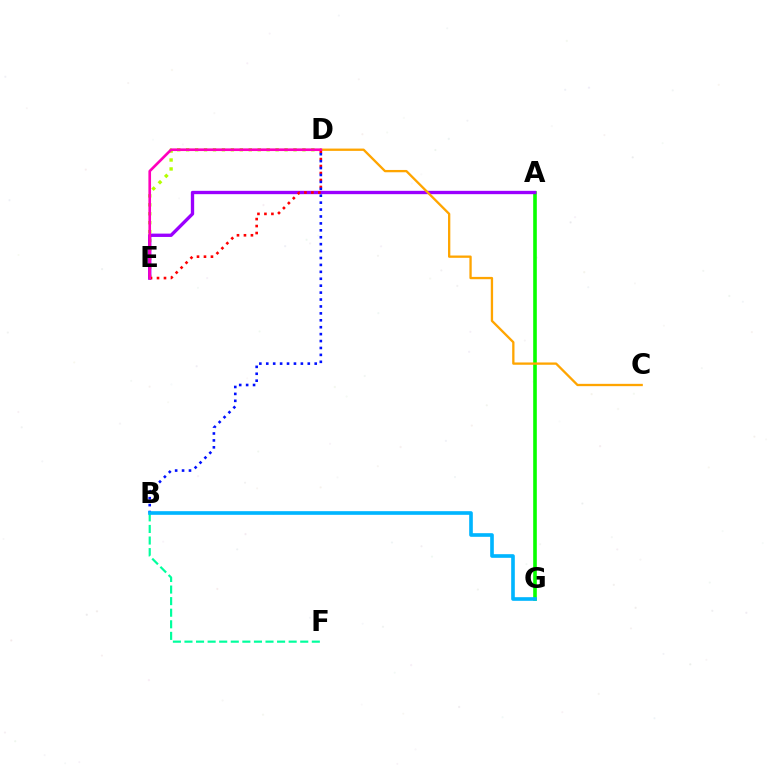{('A', 'G'): [{'color': '#08ff00', 'line_style': 'solid', 'thickness': 2.61}], ('D', 'E'): [{'color': '#b3ff00', 'line_style': 'dotted', 'thickness': 2.43}, {'color': '#ff0000', 'line_style': 'dotted', 'thickness': 1.9}, {'color': '#ff00bd', 'line_style': 'solid', 'thickness': 1.91}], ('A', 'E'): [{'color': '#9b00ff', 'line_style': 'solid', 'thickness': 2.4}], ('B', 'F'): [{'color': '#00ff9d', 'line_style': 'dashed', 'thickness': 1.57}], ('B', 'D'): [{'color': '#0010ff', 'line_style': 'dotted', 'thickness': 1.88}], ('C', 'D'): [{'color': '#ffa500', 'line_style': 'solid', 'thickness': 1.66}], ('B', 'G'): [{'color': '#00b5ff', 'line_style': 'solid', 'thickness': 2.62}]}